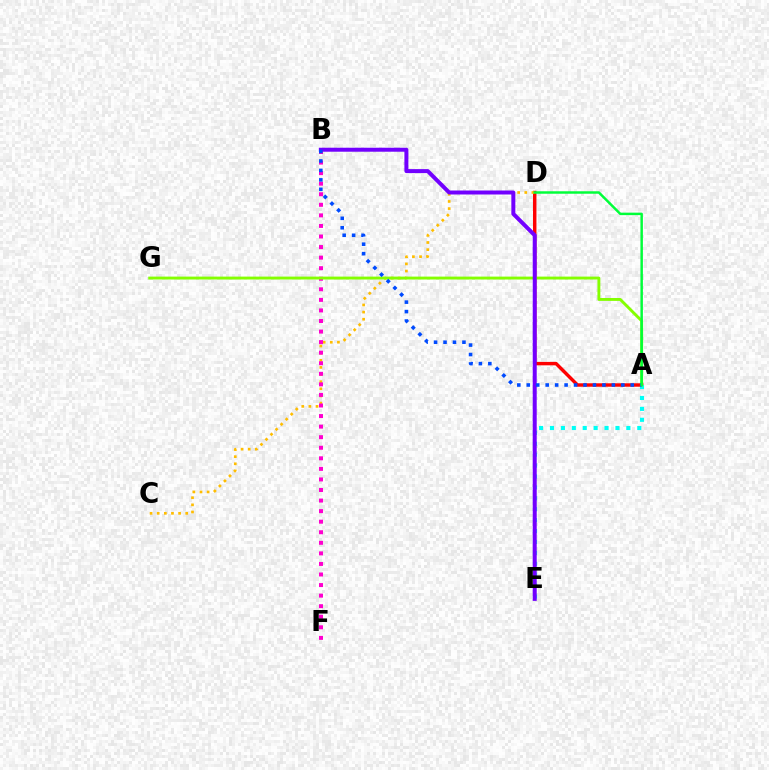{('A', 'D'): [{'color': '#ff0000', 'line_style': 'solid', 'thickness': 2.47}, {'color': '#00ff39', 'line_style': 'solid', 'thickness': 1.78}], ('C', 'D'): [{'color': '#ffbd00', 'line_style': 'dotted', 'thickness': 1.94}], ('B', 'F'): [{'color': '#ff00cf', 'line_style': 'dotted', 'thickness': 2.87}], ('A', 'E'): [{'color': '#00fff6', 'line_style': 'dotted', 'thickness': 2.96}], ('A', 'G'): [{'color': '#84ff00', 'line_style': 'solid', 'thickness': 2.09}], ('B', 'E'): [{'color': '#7200ff', 'line_style': 'solid', 'thickness': 2.87}], ('A', 'B'): [{'color': '#004bff', 'line_style': 'dotted', 'thickness': 2.57}]}